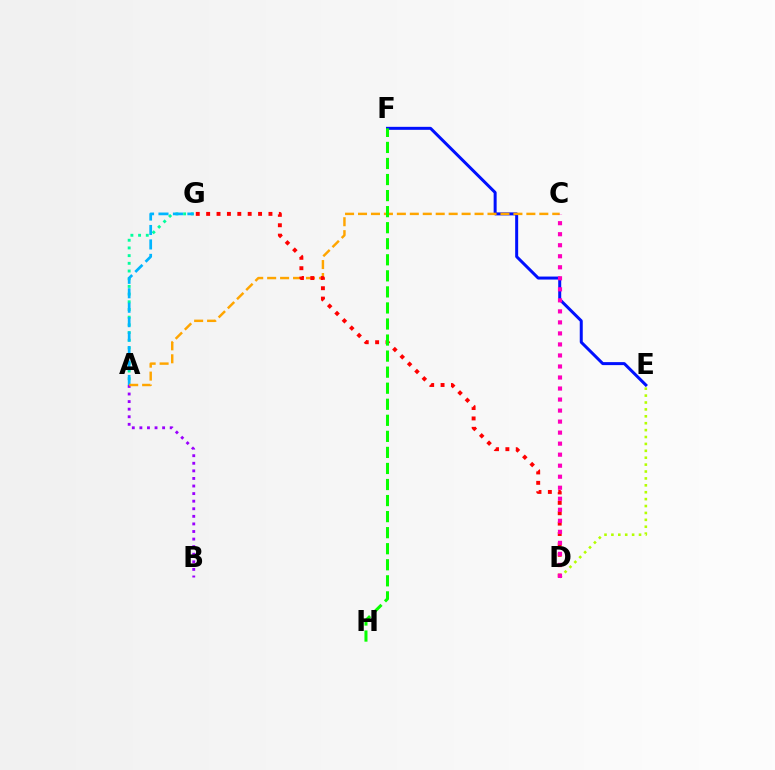{('A', 'B'): [{'color': '#9b00ff', 'line_style': 'dotted', 'thickness': 2.06}], ('E', 'F'): [{'color': '#0010ff', 'line_style': 'solid', 'thickness': 2.16}], ('A', 'G'): [{'color': '#00ff9d', 'line_style': 'dotted', 'thickness': 2.09}, {'color': '#00b5ff', 'line_style': 'dashed', 'thickness': 1.96}], ('A', 'C'): [{'color': '#ffa500', 'line_style': 'dashed', 'thickness': 1.76}], ('D', 'E'): [{'color': '#b3ff00', 'line_style': 'dotted', 'thickness': 1.88}], ('D', 'G'): [{'color': '#ff0000', 'line_style': 'dotted', 'thickness': 2.82}], ('C', 'D'): [{'color': '#ff00bd', 'line_style': 'dotted', 'thickness': 2.99}], ('F', 'H'): [{'color': '#08ff00', 'line_style': 'dashed', 'thickness': 2.18}]}